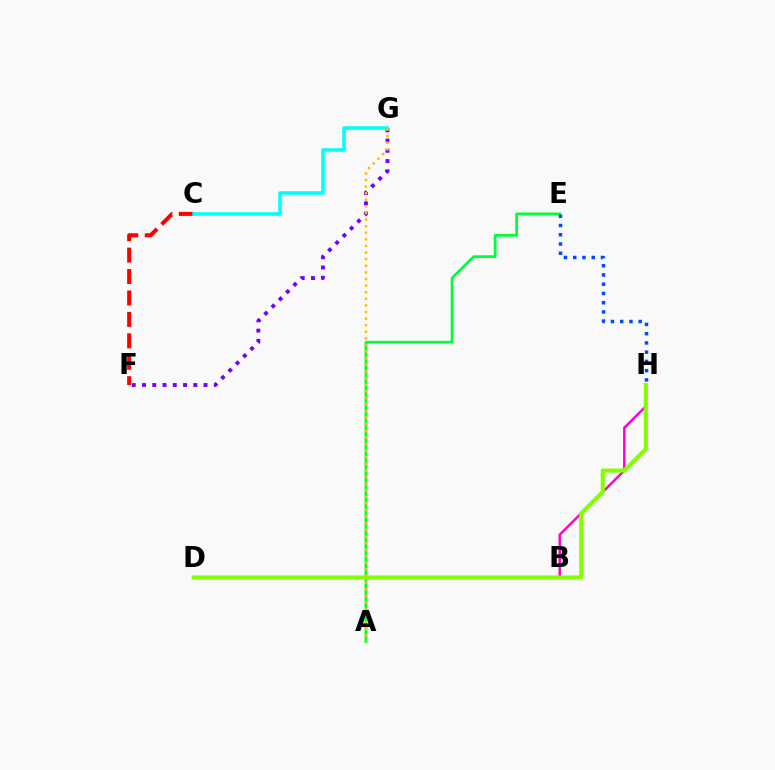{('D', 'H'): [{'color': '#ff00cf', 'line_style': 'solid', 'thickness': 1.78}, {'color': '#84ff00', 'line_style': 'solid', 'thickness': 2.96}], ('A', 'E'): [{'color': '#00ff39', 'line_style': 'solid', 'thickness': 2.0}], ('F', 'G'): [{'color': '#7200ff', 'line_style': 'dotted', 'thickness': 2.79}], ('C', 'F'): [{'color': '#ff0000', 'line_style': 'dashed', 'thickness': 2.91}], ('C', 'G'): [{'color': '#00fff6', 'line_style': 'solid', 'thickness': 2.56}], ('A', 'G'): [{'color': '#ffbd00', 'line_style': 'dotted', 'thickness': 1.79}], ('E', 'H'): [{'color': '#004bff', 'line_style': 'dotted', 'thickness': 2.51}]}